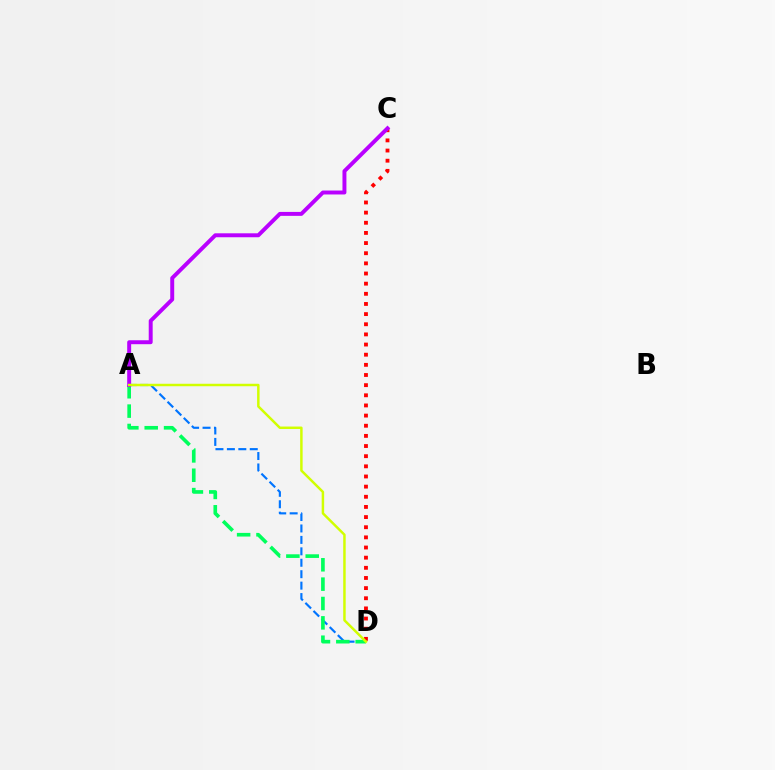{('C', 'D'): [{'color': '#ff0000', 'line_style': 'dotted', 'thickness': 2.76}], ('A', 'D'): [{'color': '#0074ff', 'line_style': 'dashed', 'thickness': 1.55}, {'color': '#00ff5c', 'line_style': 'dashed', 'thickness': 2.63}, {'color': '#d1ff00', 'line_style': 'solid', 'thickness': 1.78}], ('A', 'C'): [{'color': '#b900ff', 'line_style': 'solid', 'thickness': 2.84}]}